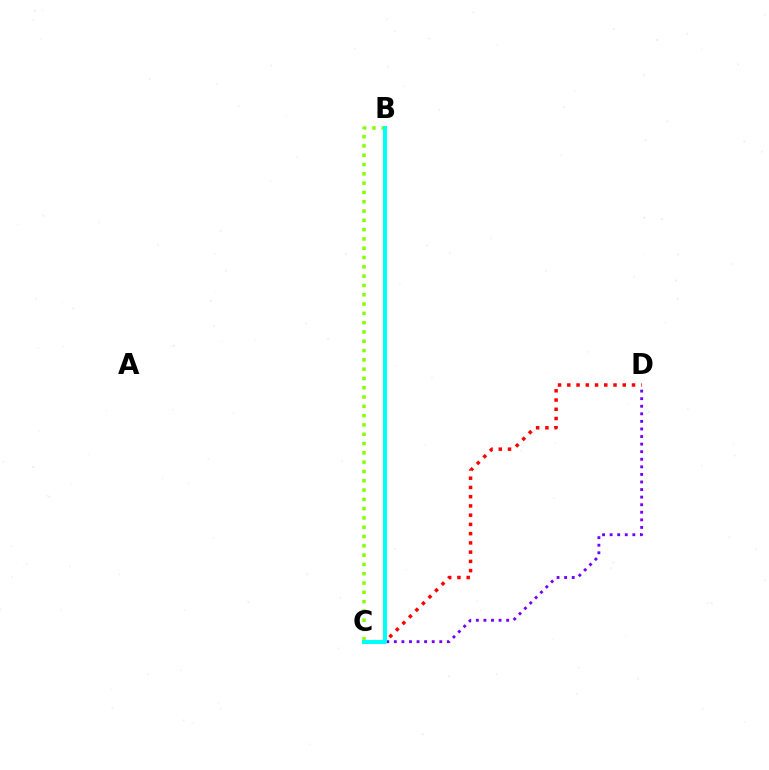{('C', 'D'): [{'color': '#7200ff', 'line_style': 'dotted', 'thickness': 2.06}, {'color': '#ff0000', 'line_style': 'dotted', 'thickness': 2.51}], ('B', 'C'): [{'color': '#84ff00', 'line_style': 'dotted', 'thickness': 2.53}, {'color': '#00fff6', 'line_style': 'solid', 'thickness': 2.88}]}